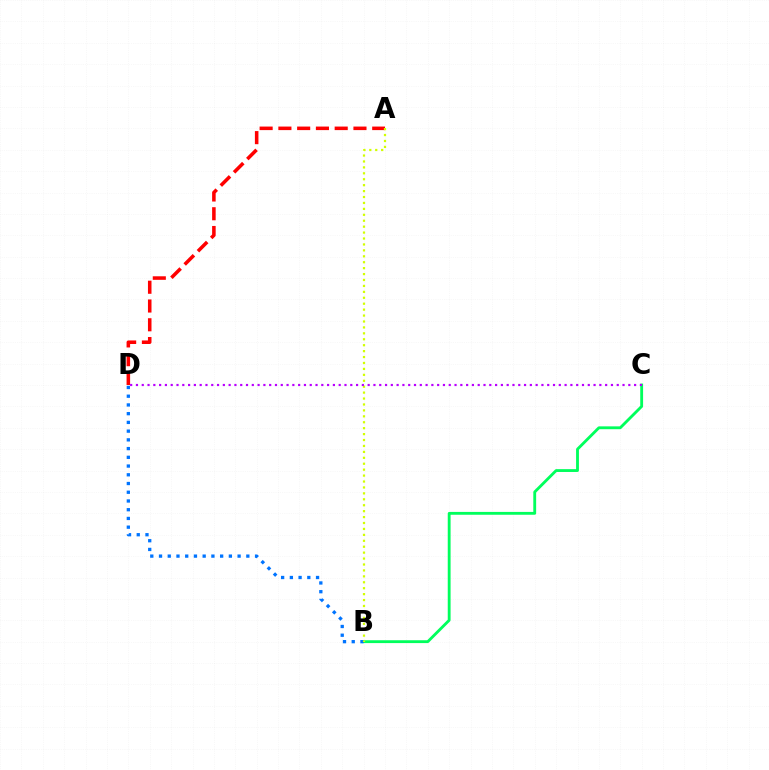{('B', 'C'): [{'color': '#00ff5c', 'line_style': 'solid', 'thickness': 2.05}], ('B', 'D'): [{'color': '#0074ff', 'line_style': 'dotted', 'thickness': 2.37}], ('A', 'D'): [{'color': '#ff0000', 'line_style': 'dashed', 'thickness': 2.55}], ('A', 'B'): [{'color': '#d1ff00', 'line_style': 'dotted', 'thickness': 1.61}], ('C', 'D'): [{'color': '#b900ff', 'line_style': 'dotted', 'thickness': 1.57}]}